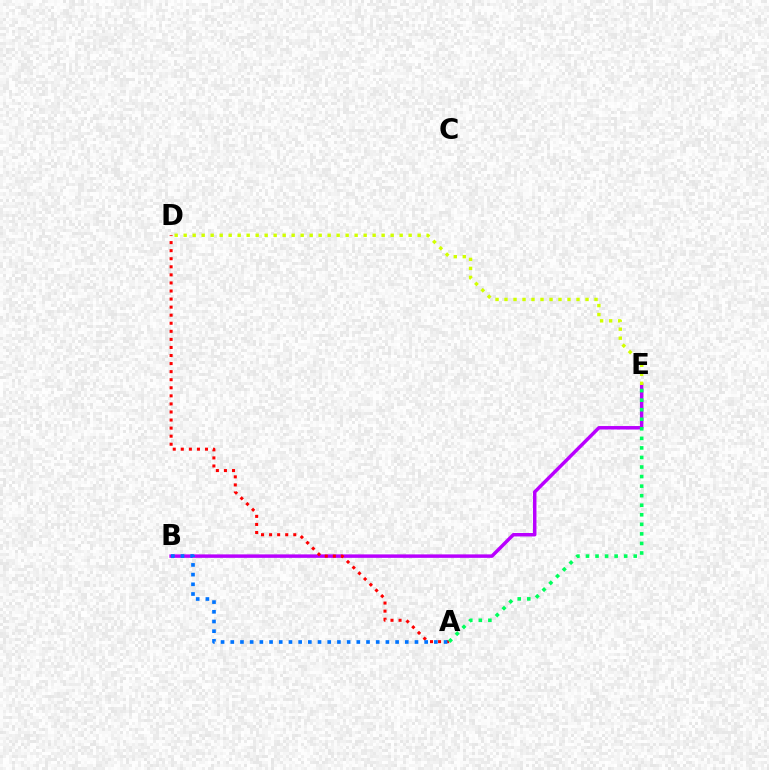{('B', 'E'): [{'color': '#b900ff', 'line_style': 'solid', 'thickness': 2.5}], ('A', 'D'): [{'color': '#ff0000', 'line_style': 'dotted', 'thickness': 2.19}], ('A', 'E'): [{'color': '#00ff5c', 'line_style': 'dotted', 'thickness': 2.6}], ('A', 'B'): [{'color': '#0074ff', 'line_style': 'dotted', 'thickness': 2.63}], ('D', 'E'): [{'color': '#d1ff00', 'line_style': 'dotted', 'thickness': 2.45}]}